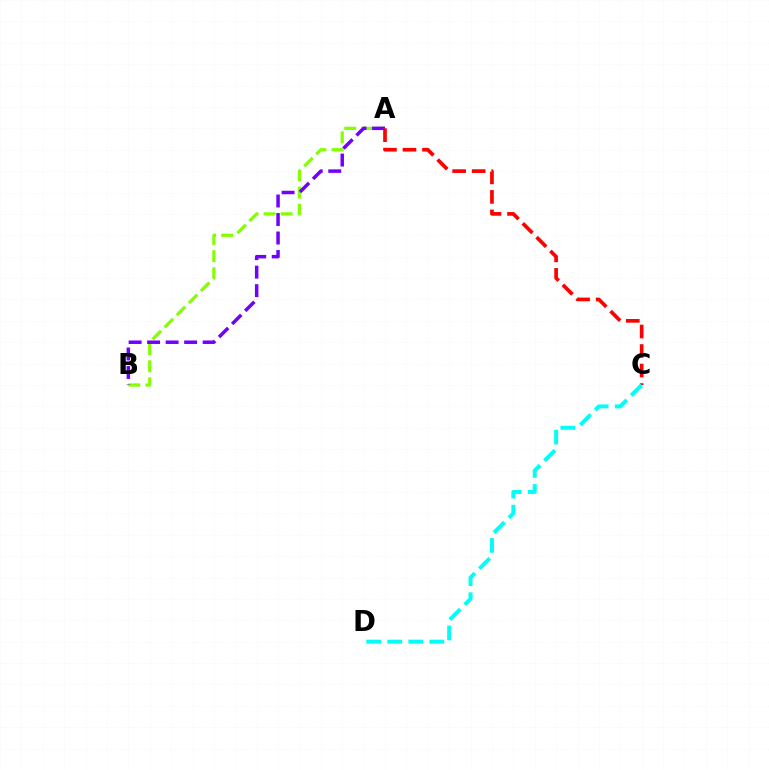{('A', 'B'): [{'color': '#84ff00', 'line_style': 'dashed', 'thickness': 2.32}, {'color': '#7200ff', 'line_style': 'dashed', 'thickness': 2.51}], ('A', 'C'): [{'color': '#ff0000', 'line_style': 'dashed', 'thickness': 2.65}], ('C', 'D'): [{'color': '#00fff6', 'line_style': 'dashed', 'thickness': 2.86}]}